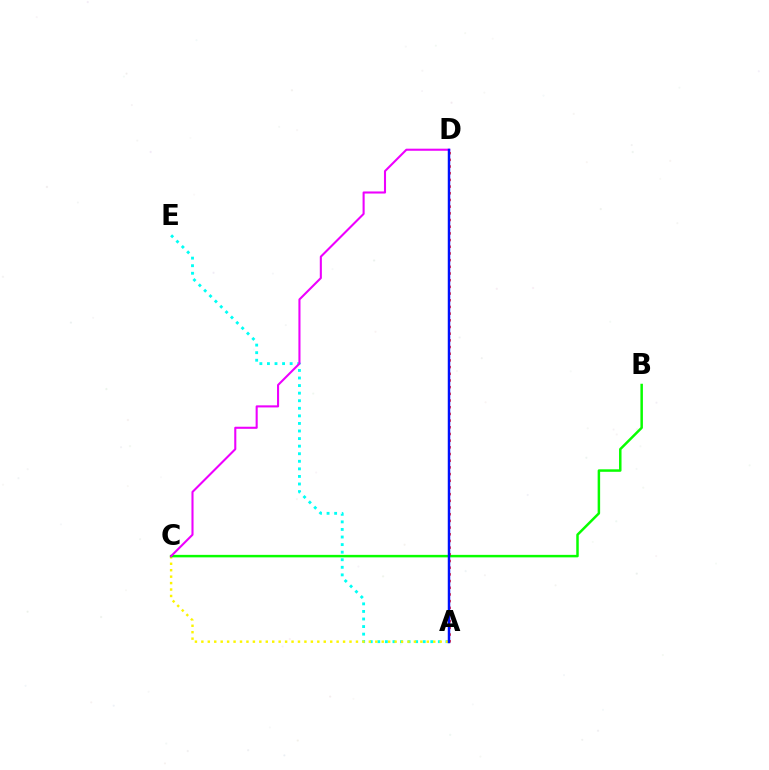{('A', 'E'): [{'color': '#00fff6', 'line_style': 'dotted', 'thickness': 2.06}], ('A', 'C'): [{'color': '#fcf500', 'line_style': 'dotted', 'thickness': 1.75}], ('B', 'C'): [{'color': '#08ff00', 'line_style': 'solid', 'thickness': 1.79}], ('C', 'D'): [{'color': '#ee00ff', 'line_style': 'solid', 'thickness': 1.5}], ('A', 'D'): [{'color': '#ff0000', 'line_style': 'dotted', 'thickness': 1.82}, {'color': '#0010ff', 'line_style': 'solid', 'thickness': 1.78}]}